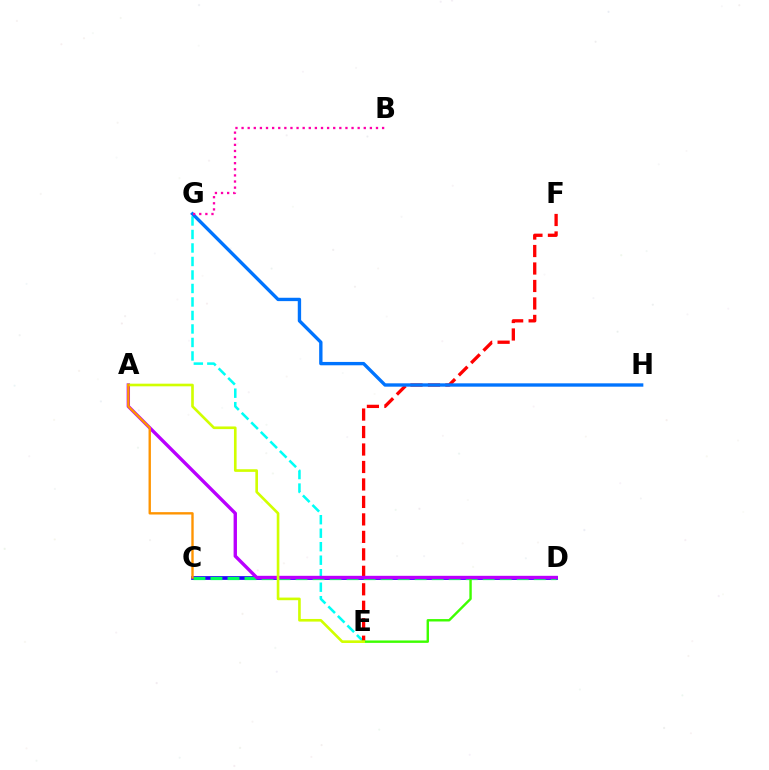{('E', 'G'): [{'color': '#00fff6', 'line_style': 'dashed', 'thickness': 1.83}], ('C', 'D'): [{'color': '#2500ff', 'line_style': 'solid', 'thickness': 2.69}, {'color': '#00ff5c', 'line_style': 'dashed', 'thickness': 2.31}], ('E', 'F'): [{'color': '#ff0000', 'line_style': 'dashed', 'thickness': 2.37}], ('D', 'E'): [{'color': '#3dff00', 'line_style': 'solid', 'thickness': 1.73}], ('A', 'D'): [{'color': '#b900ff', 'line_style': 'solid', 'thickness': 2.43}], ('A', 'E'): [{'color': '#d1ff00', 'line_style': 'solid', 'thickness': 1.9}], ('G', 'H'): [{'color': '#0074ff', 'line_style': 'solid', 'thickness': 2.42}], ('A', 'C'): [{'color': '#ff9400', 'line_style': 'solid', 'thickness': 1.71}], ('B', 'G'): [{'color': '#ff00ac', 'line_style': 'dotted', 'thickness': 1.66}]}